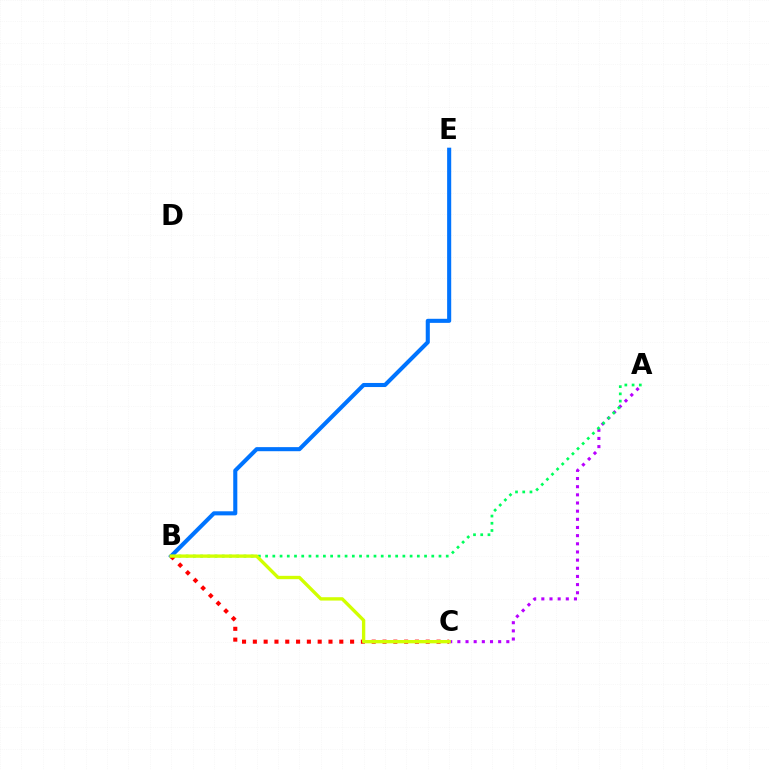{('B', 'E'): [{'color': '#0074ff', 'line_style': 'solid', 'thickness': 2.94}], ('A', 'C'): [{'color': '#b900ff', 'line_style': 'dotted', 'thickness': 2.22}], ('A', 'B'): [{'color': '#00ff5c', 'line_style': 'dotted', 'thickness': 1.96}], ('B', 'C'): [{'color': '#ff0000', 'line_style': 'dotted', 'thickness': 2.94}, {'color': '#d1ff00', 'line_style': 'solid', 'thickness': 2.41}]}